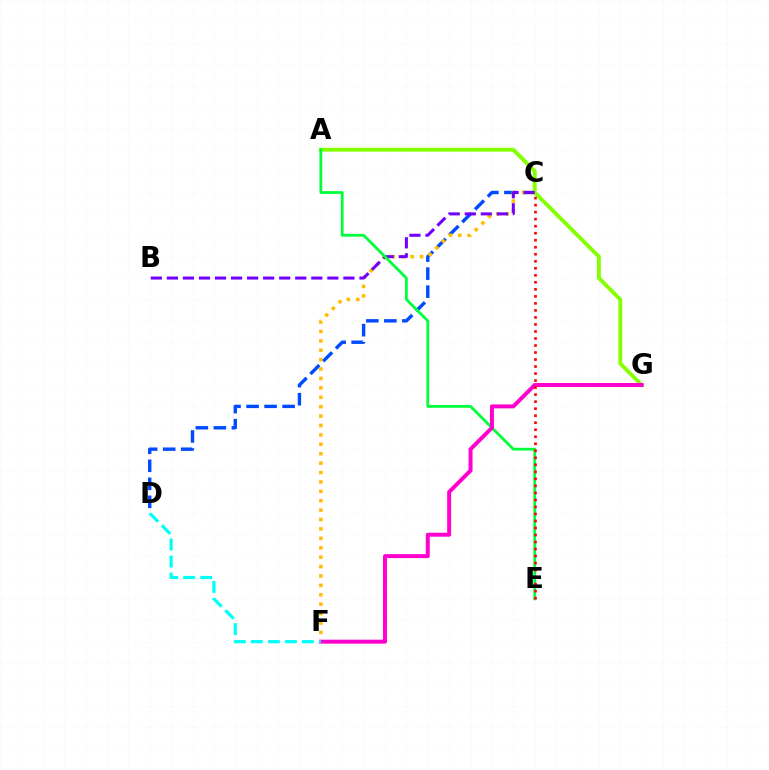{('C', 'D'): [{'color': '#004bff', 'line_style': 'dashed', 'thickness': 2.45}], ('A', 'G'): [{'color': '#84ff00', 'line_style': 'solid', 'thickness': 2.78}], ('C', 'F'): [{'color': '#ffbd00', 'line_style': 'dotted', 'thickness': 2.56}], ('B', 'C'): [{'color': '#7200ff', 'line_style': 'dashed', 'thickness': 2.18}], ('A', 'E'): [{'color': '#00ff39', 'line_style': 'solid', 'thickness': 2.0}], ('F', 'G'): [{'color': '#ff00cf', 'line_style': 'solid', 'thickness': 2.86}], ('C', 'E'): [{'color': '#ff0000', 'line_style': 'dotted', 'thickness': 1.91}], ('D', 'F'): [{'color': '#00fff6', 'line_style': 'dashed', 'thickness': 2.31}]}